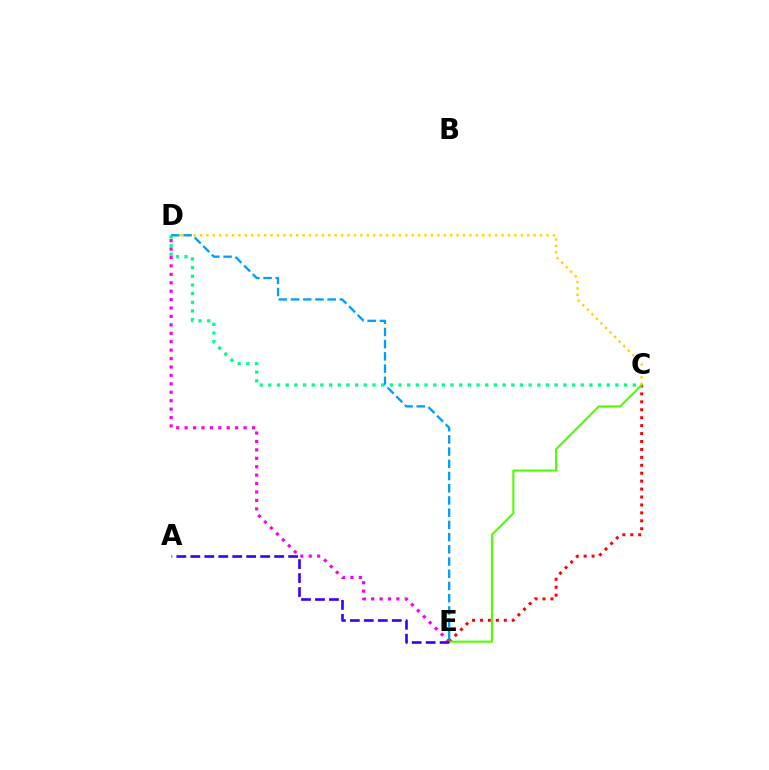{('C', 'D'): [{'color': '#ffd500', 'line_style': 'dotted', 'thickness': 1.74}, {'color': '#00ff86', 'line_style': 'dotted', 'thickness': 2.36}], ('D', 'E'): [{'color': '#ff00ed', 'line_style': 'dotted', 'thickness': 2.29}, {'color': '#009eff', 'line_style': 'dashed', 'thickness': 1.66}], ('C', 'E'): [{'color': '#ff0000', 'line_style': 'dotted', 'thickness': 2.16}, {'color': '#4fff00', 'line_style': 'solid', 'thickness': 1.52}], ('A', 'E'): [{'color': '#3700ff', 'line_style': 'dashed', 'thickness': 1.9}]}